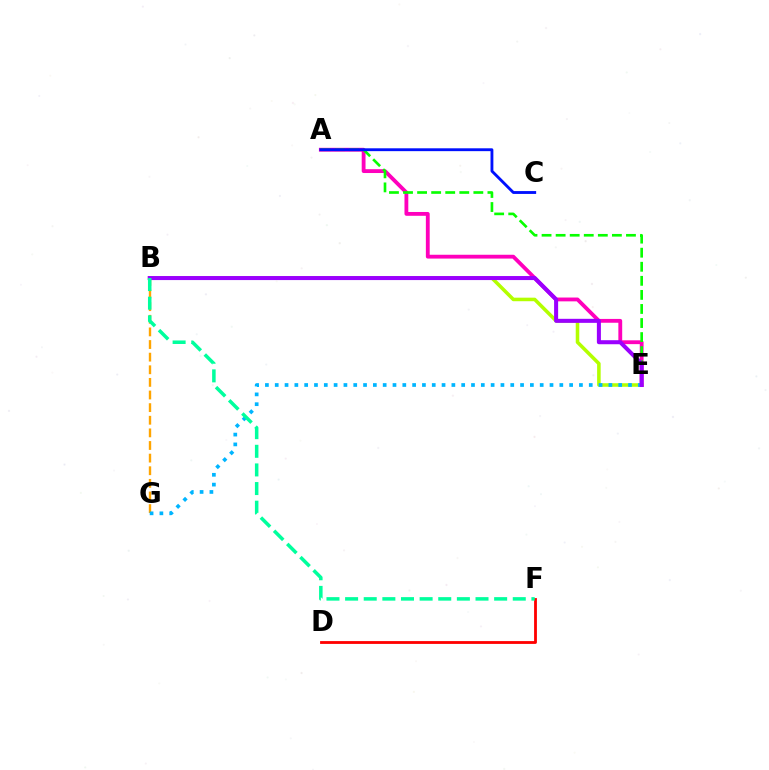{('D', 'F'): [{'color': '#ff0000', 'line_style': 'solid', 'thickness': 2.03}], ('B', 'E'): [{'color': '#b3ff00', 'line_style': 'solid', 'thickness': 2.55}, {'color': '#9b00ff', 'line_style': 'solid', 'thickness': 2.9}], ('A', 'E'): [{'color': '#ff00bd', 'line_style': 'solid', 'thickness': 2.75}, {'color': '#08ff00', 'line_style': 'dashed', 'thickness': 1.91}], ('A', 'C'): [{'color': '#0010ff', 'line_style': 'solid', 'thickness': 2.05}], ('B', 'G'): [{'color': '#ffa500', 'line_style': 'dashed', 'thickness': 1.71}], ('E', 'G'): [{'color': '#00b5ff', 'line_style': 'dotted', 'thickness': 2.67}], ('B', 'F'): [{'color': '#00ff9d', 'line_style': 'dashed', 'thickness': 2.53}]}